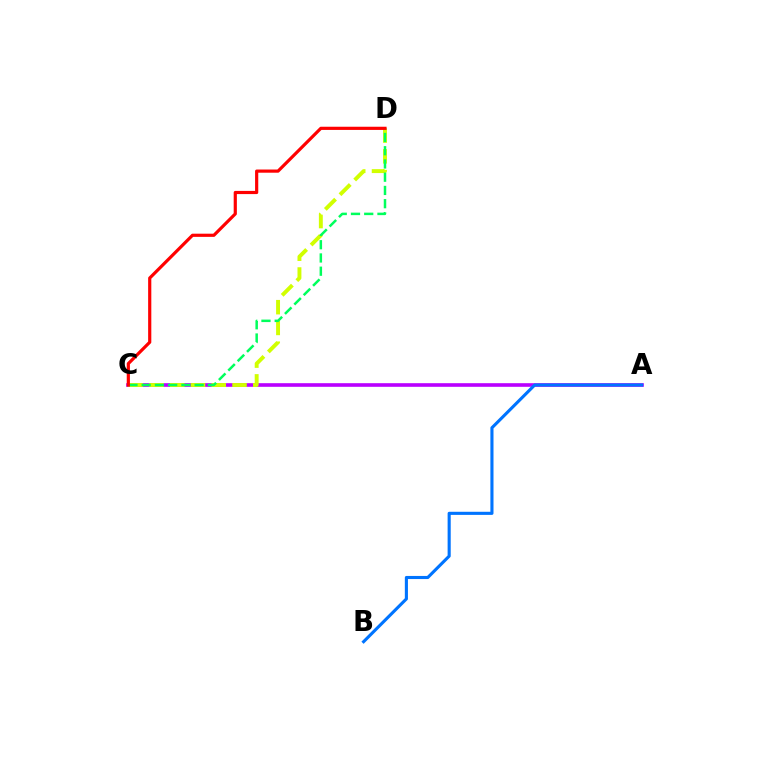{('A', 'C'): [{'color': '#b900ff', 'line_style': 'solid', 'thickness': 2.61}], ('C', 'D'): [{'color': '#d1ff00', 'line_style': 'dashed', 'thickness': 2.82}, {'color': '#00ff5c', 'line_style': 'dashed', 'thickness': 1.8}, {'color': '#ff0000', 'line_style': 'solid', 'thickness': 2.29}], ('A', 'B'): [{'color': '#0074ff', 'line_style': 'solid', 'thickness': 2.24}]}